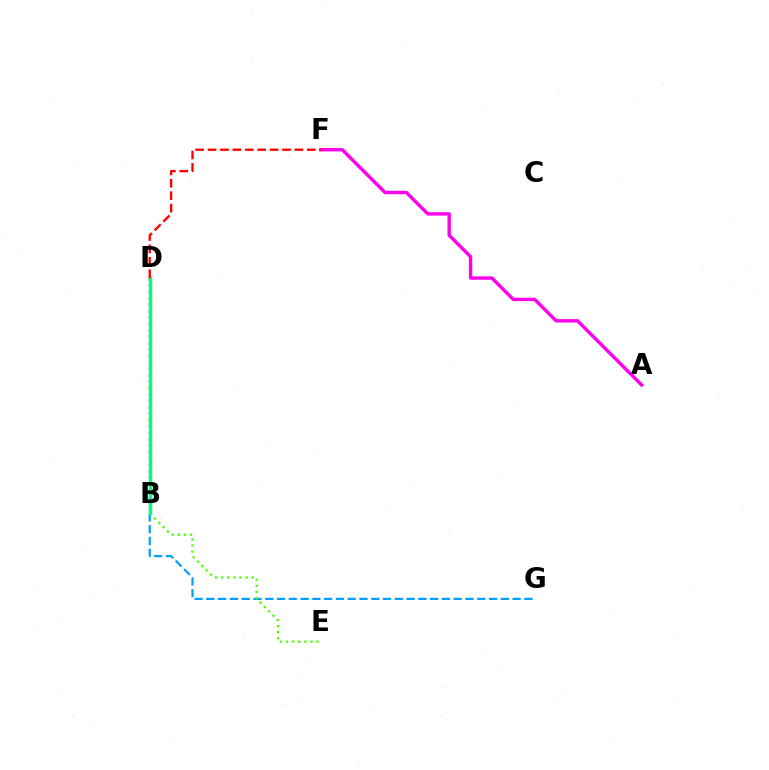{('B', 'G'): [{'color': '#009eff', 'line_style': 'dashed', 'thickness': 1.6}], ('B', 'D'): [{'color': '#ffd500', 'line_style': 'dashed', 'thickness': 2.31}, {'color': '#3700ff', 'line_style': 'dotted', 'thickness': 1.74}, {'color': '#00ff86', 'line_style': 'solid', 'thickness': 2.44}], ('B', 'E'): [{'color': '#4fff00', 'line_style': 'dotted', 'thickness': 1.67}], ('A', 'F'): [{'color': '#ff00ed', 'line_style': 'solid', 'thickness': 2.44}], ('D', 'F'): [{'color': '#ff0000', 'line_style': 'dashed', 'thickness': 1.69}]}